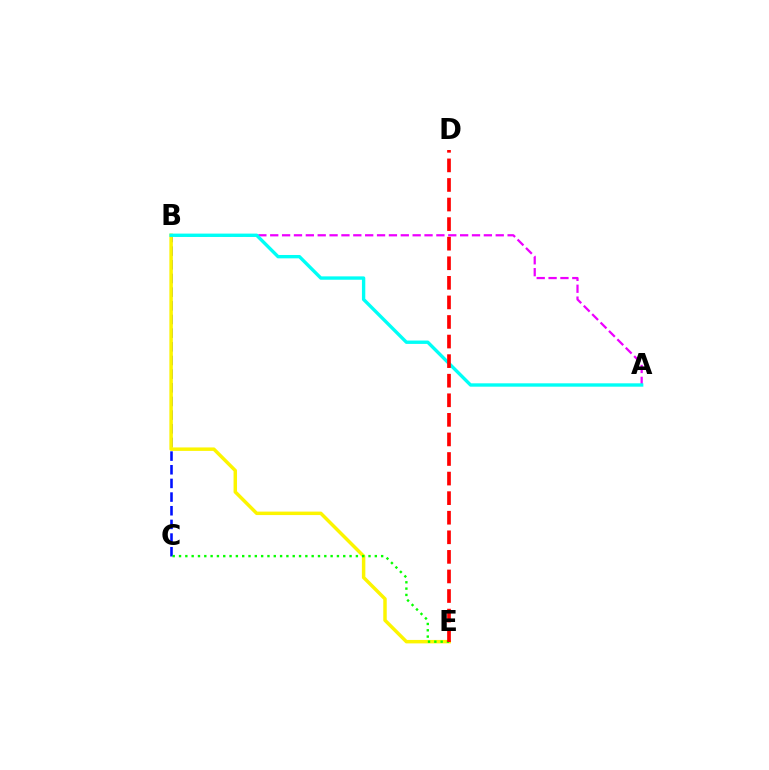{('A', 'B'): [{'color': '#ee00ff', 'line_style': 'dashed', 'thickness': 1.61}, {'color': '#00fff6', 'line_style': 'solid', 'thickness': 2.42}], ('B', 'C'): [{'color': '#0010ff', 'line_style': 'dashed', 'thickness': 1.86}], ('B', 'E'): [{'color': '#fcf500', 'line_style': 'solid', 'thickness': 2.49}], ('C', 'E'): [{'color': '#08ff00', 'line_style': 'dotted', 'thickness': 1.72}], ('D', 'E'): [{'color': '#ff0000', 'line_style': 'dashed', 'thickness': 2.66}]}